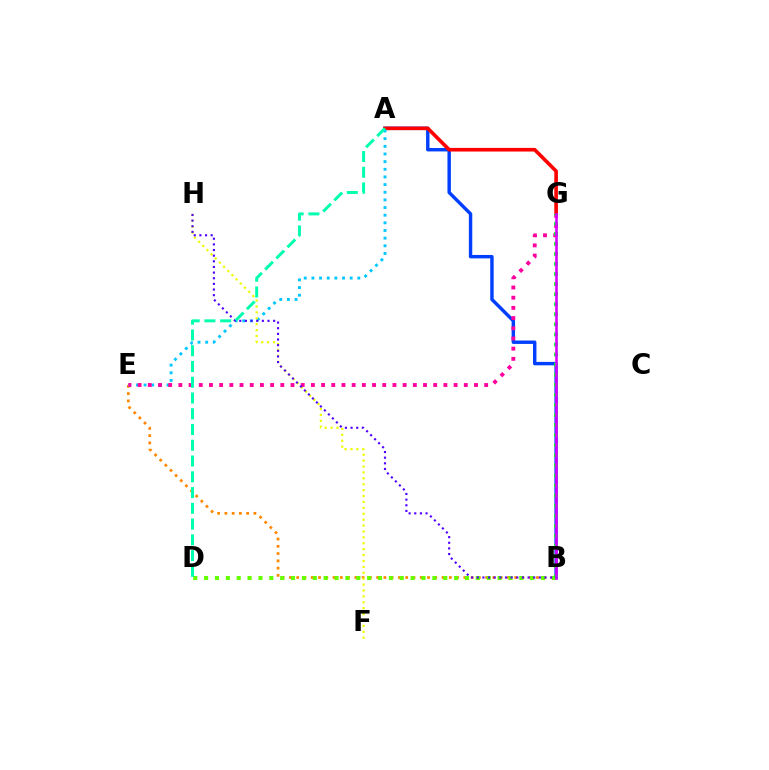{('B', 'E'): [{'color': '#ff8800', 'line_style': 'dotted', 'thickness': 1.97}], ('A', 'B'): [{'color': '#003fff', 'line_style': 'solid', 'thickness': 2.46}], ('A', 'G'): [{'color': '#ff0000', 'line_style': 'solid', 'thickness': 2.61}], ('B', 'D'): [{'color': '#66ff00', 'line_style': 'dotted', 'thickness': 2.95}], ('A', 'E'): [{'color': '#00c7ff', 'line_style': 'dotted', 'thickness': 2.08}], ('F', 'H'): [{'color': '#eeff00', 'line_style': 'dotted', 'thickness': 1.6}], ('E', 'G'): [{'color': '#ff00a0', 'line_style': 'dotted', 'thickness': 2.77}], ('B', 'G'): [{'color': '#00ff27', 'line_style': 'dotted', 'thickness': 2.74}, {'color': '#d600ff', 'line_style': 'solid', 'thickness': 1.88}], ('B', 'H'): [{'color': '#4f00ff', 'line_style': 'dotted', 'thickness': 1.53}], ('A', 'D'): [{'color': '#00ffaf', 'line_style': 'dashed', 'thickness': 2.14}]}